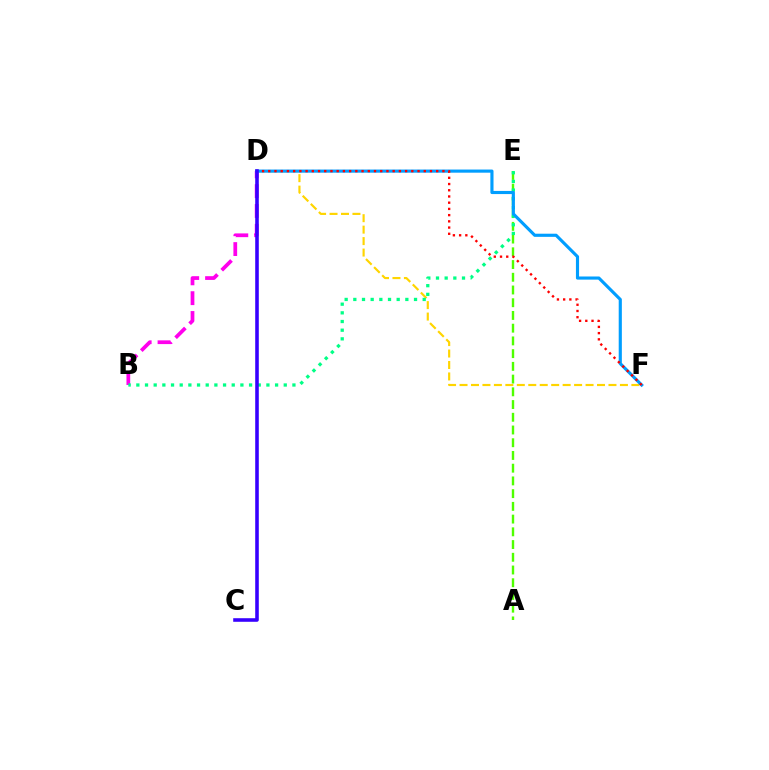{('D', 'F'): [{'color': '#ffd500', 'line_style': 'dashed', 'thickness': 1.56}, {'color': '#009eff', 'line_style': 'solid', 'thickness': 2.26}, {'color': '#ff0000', 'line_style': 'dotted', 'thickness': 1.69}], ('B', 'D'): [{'color': '#ff00ed', 'line_style': 'dashed', 'thickness': 2.69}], ('A', 'E'): [{'color': '#4fff00', 'line_style': 'dashed', 'thickness': 1.73}], ('B', 'E'): [{'color': '#00ff86', 'line_style': 'dotted', 'thickness': 2.36}], ('C', 'D'): [{'color': '#3700ff', 'line_style': 'solid', 'thickness': 2.58}]}